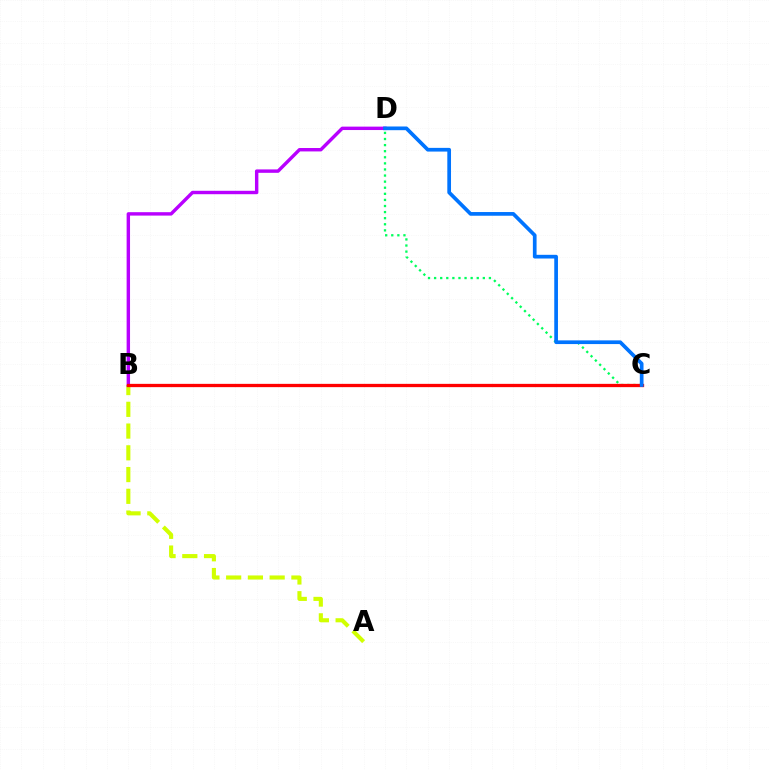{('C', 'D'): [{'color': '#00ff5c', 'line_style': 'dotted', 'thickness': 1.65}, {'color': '#0074ff', 'line_style': 'solid', 'thickness': 2.66}], ('A', 'B'): [{'color': '#d1ff00', 'line_style': 'dashed', 'thickness': 2.95}], ('B', 'D'): [{'color': '#b900ff', 'line_style': 'solid', 'thickness': 2.46}], ('B', 'C'): [{'color': '#ff0000', 'line_style': 'solid', 'thickness': 2.37}]}